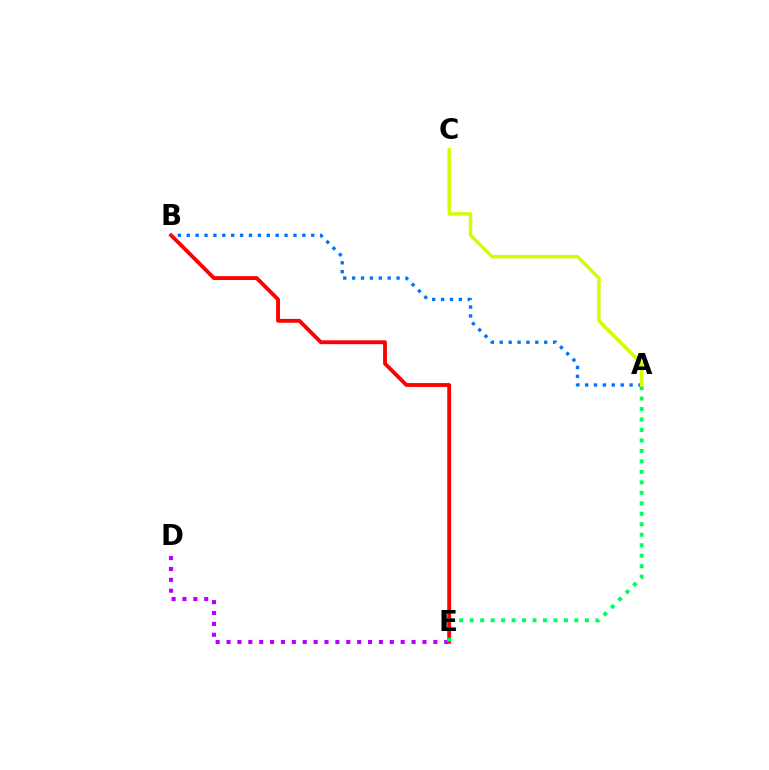{('B', 'E'): [{'color': '#ff0000', 'line_style': 'solid', 'thickness': 2.77}], ('A', 'B'): [{'color': '#0074ff', 'line_style': 'dotted', 'thickness': 2.42}], ('D', 'E'): [{'color': '#b900ff', 'line_style': 'dotted', 'thickness': 2.96}], ('A', 'E'): [{'color': '#00ff5c', 'line_style': 'dotted', 'thickness': 2.85}], ('A', 'C'): [{'color': '#d1ff00', 'line_style': 'solid', 'thickness': 2.49}]}